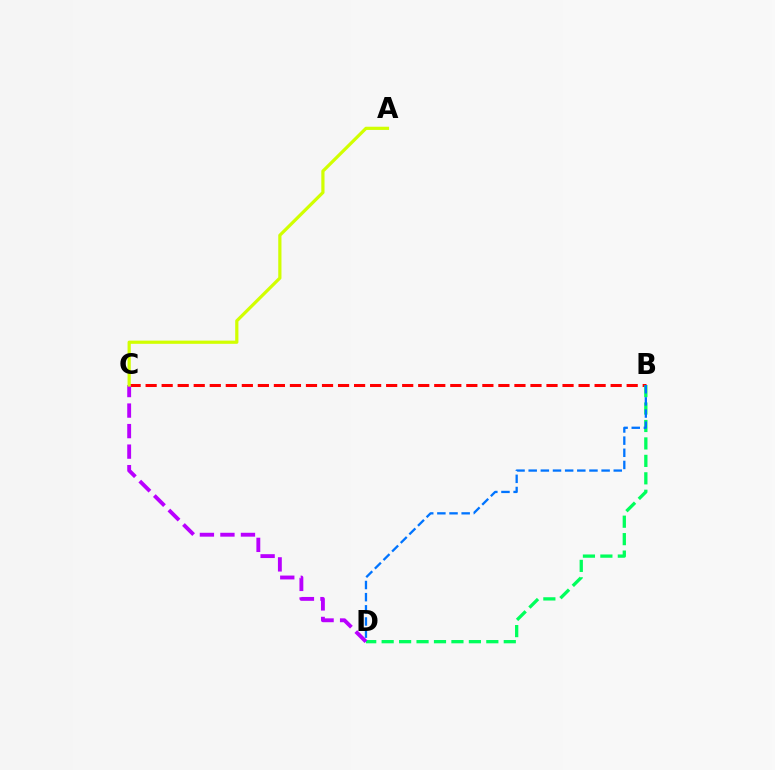{('B', 'C'): [{'color': '#ff0000', 'line_style': 'dashed', 'thickness': 2.18}], ('B', 'D'): [{'color': '#00ff5c', 'line_style': 'dashed', 'thickness': 2.37}, {'color': '#0074ff', 'line_style': 'dashed', 'thickness': 1.65}], ('C', 'D'): [{'color': '#b900ff', 'line_style': 'dashed', 'thickness': 2.79}], ('A', 'C'): [{'color': '#d1ff00', 'line_style': 'solid', 'thickness': 2.31}]}